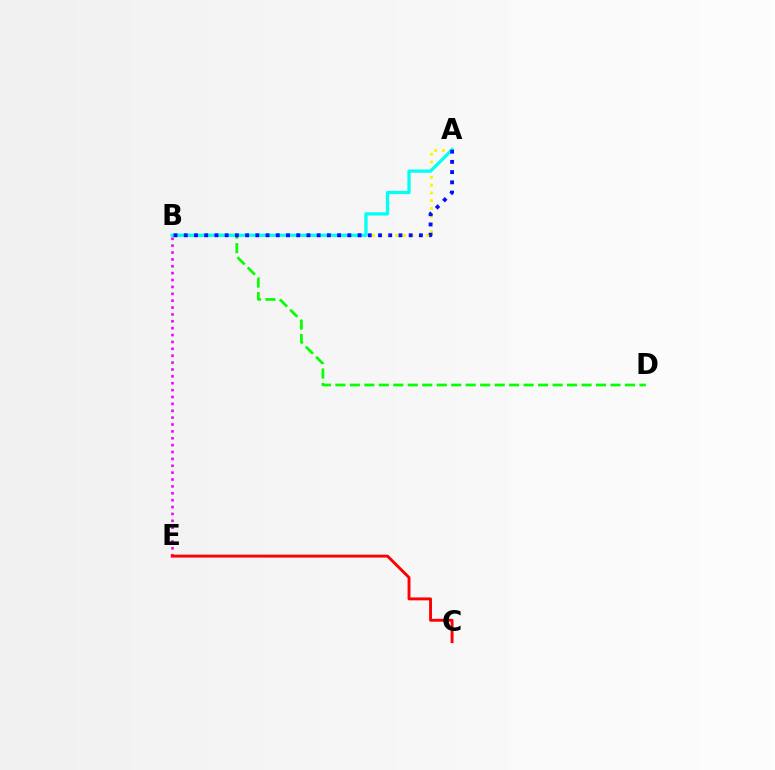{('A', 'B'): [{'color': '#fcf500', 'line_style': 'dotted', 'thickness': 2.1}, {'color': '#00fff6', 'line_style': 'solid', 'thickness': 2.35}, {'color': '#0010ff', 'line_style': 'dotted', 'thickness': 2.78}], ('B', 'D'): [{'color': '#08ff00', 'line_style': 'dashed', 'thickness': 1.97}], ('B', 'E'): [{'color': '#ee00ff', 'line_style': 'dotted', 'thickness': 1.87}], ('C', 'E'): [{'color': '#ff0000', 'line_style': 'solid', 'thickness': 2.09}]}